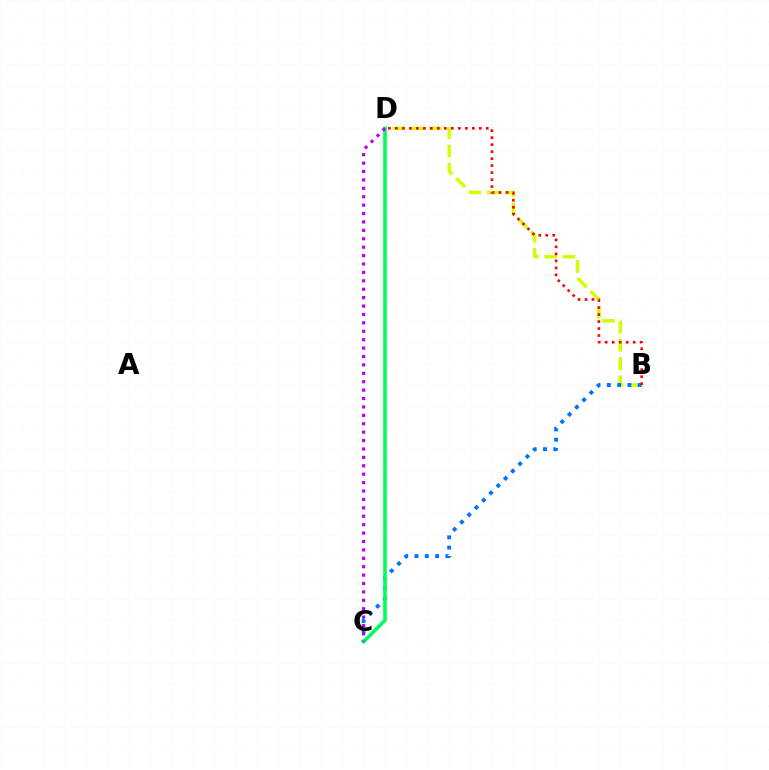{('B', 'D'): [{'color': '#d1ff00', 'line_style': 'dashed', 'thickness': 2.47}, {'color': '#ff0000', 'line_style': 'dotted', 'thickness': 1.9}], ('B', 'C'): [{'color': '#0074ff', 'line_style': 'dotted', 'thickness': 2.8}], ('C', 'D'): [{'color': '#00ff5c', 'line_style': 'solid', 'thickness': 2.61}, {'color': '#b900ff', 'line_style': 'dotted', 'thickness': 2.28}]}